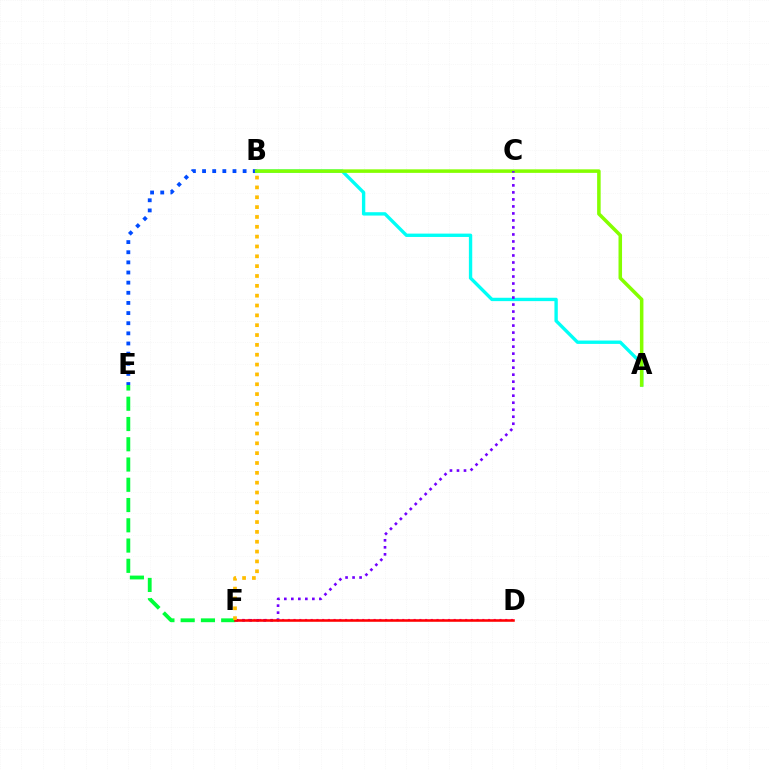{('A', 'B'): [{'color': '#00fff6', 'line_style': 'solid', 'thickness': 2.42}, {'color': '#84ff00', 'line_style': 'solid', 'thickness': 2.54}], ('D', 'F'): [{'color': '#ff00cf', 'line_style': 'dotted', 'thickness': 1.55}, {'color': '#ff0000', 'line_style': 'solid', 'thickness': 1.83}], ('E', 'F'): [{'color': '#00ff39', 'line_style': 'dashed', 'thickness': 2.75}], ('B', 'E'): [{'color': '#004bff', 'line_style': 'dotted', 'thickness': 2.75}], ('C', 'F'): [{'color': '#7200ff', 'line_style': 'dotted', 'thickness': 1.9}], ('B', 'F'): [{'color': '#ffbd00', 'line_style': 'dotted', 'thickness': 2.67}]}